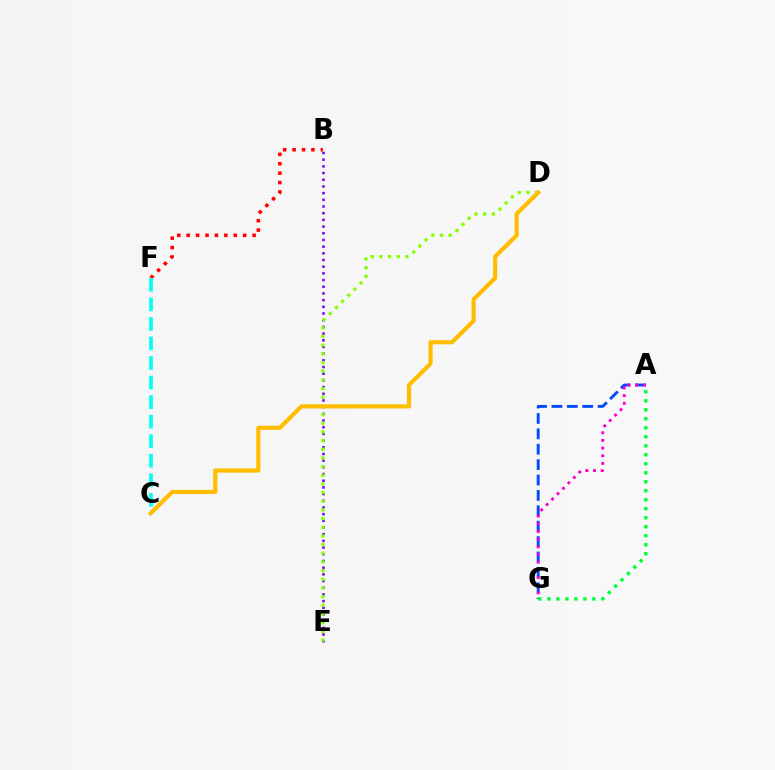{('A', 'G'): [{'color': '#004bff', 'line_style': 'dashed', 'thickness': 2.09}, {'color': '#ff00cf', 'line_style': 'dotted', 'thickness': 2.09}, {'color': '#00ff39', 'line_style': 'dotted', 'thickness': 2.44}], ('B', 'F'): [{'color': '#ff0000', 'line_style': 'dotted', 'thickness': 2.56}], ('C', 'F'): [{'color': '#00fff6', 'line_style': 'dashed', 'thickness': 2.66}], ('B', 'E'): [{'color': '#7200ff', 'line_style': 'dotted', 'thickness': 1.82}], ('D', 'E'): [{'color': '#84ff00', 'line_style': 'dotted', 'thickness': 2.36}], ('C', 'D'): [{'color': '#ffbd00', 'line_style': 'solid', 'thickness': 3.0}]}